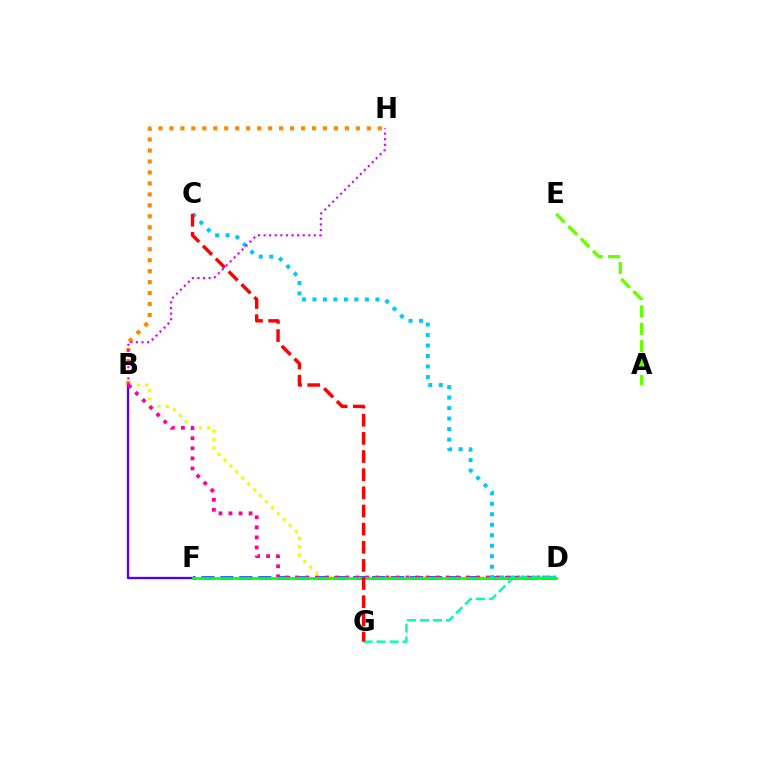{('B', 'D'): [{'color': '#eeff00', 'line_style': 'dotted', 'thickness': 2.28}, {'color': '#ff00a0', 'line_style': 'dotted', 'thickness': 2.73}], ('B', 'F'): [{'color': '#4f00ff', 'line_style': 'solid', 'thickness': 1.67}], ('D', 'F'): [{'color': '#003fff', 'line_style': 'dashed', 'thickness': 2.58}, {'color': '#00ff27', 'line_style': 'solid', 'thickness': 1.99}], ('B', 'H'): [{'color': '#ff8800', 'line_style': 'dotted', 'thickness': 2.98}, {'color': '#d600ff', 'line_style': 'dotted', 'thickness': 1.52}], ('C', 'D'): [{'color': '#00c7ff', 'line_style': 'dotted', 'thickness': 2.85}], ('D', 'G'): [{'color': '#00ffaf', 'line_style': 'dashed', 'thickness': 1.76}], ('A', 'E'): [{'color': '#66ff00', 'line_style': 'dashed', 'thickness': 2.37}], ('C', 'G'): [{'color': '#ff0000', 'line_style': 'dashed', 'thickness': 2.47}]}